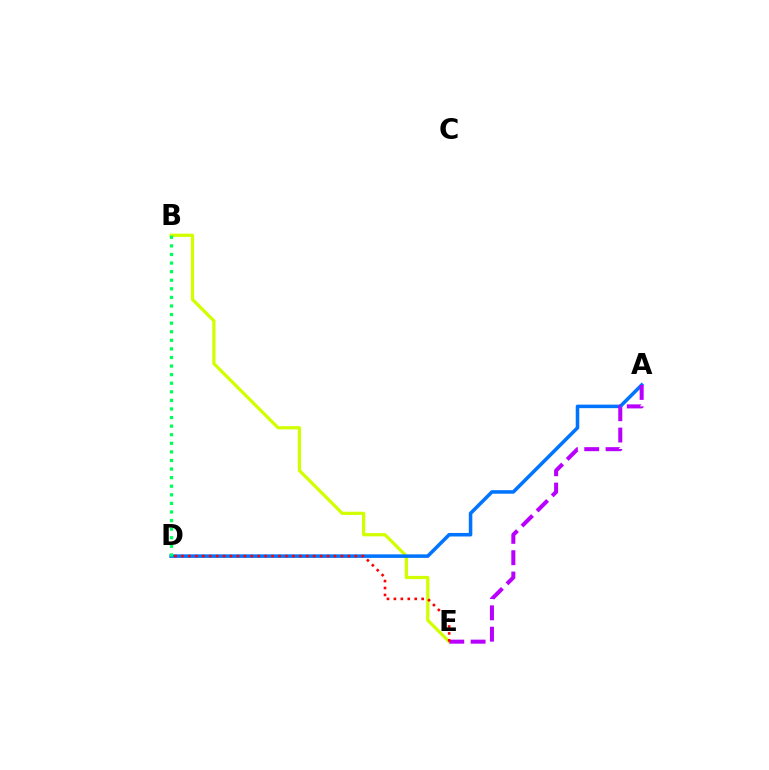{('B', 'E'): [{'color': '#d1ff00', 'line_style': 'solid', 'thickness': 2.33}], ('A', 'D'): [{'color': '#0074ff', 'line_style': 'solid', 'thickness': 2.55}], ('A', 'E'): [{'color': '#b900ff', 'line_style': 'dashed', 'thickness': 2.9}], ('B', 'D'): [{'color': '#00ff5c', 'line_style': 'dotted', 'thickness': 2.33}], ('D', 'E'): [{'color': '#ff0000', 'line_style': 'dotted', 'thickness': 1.88}]}